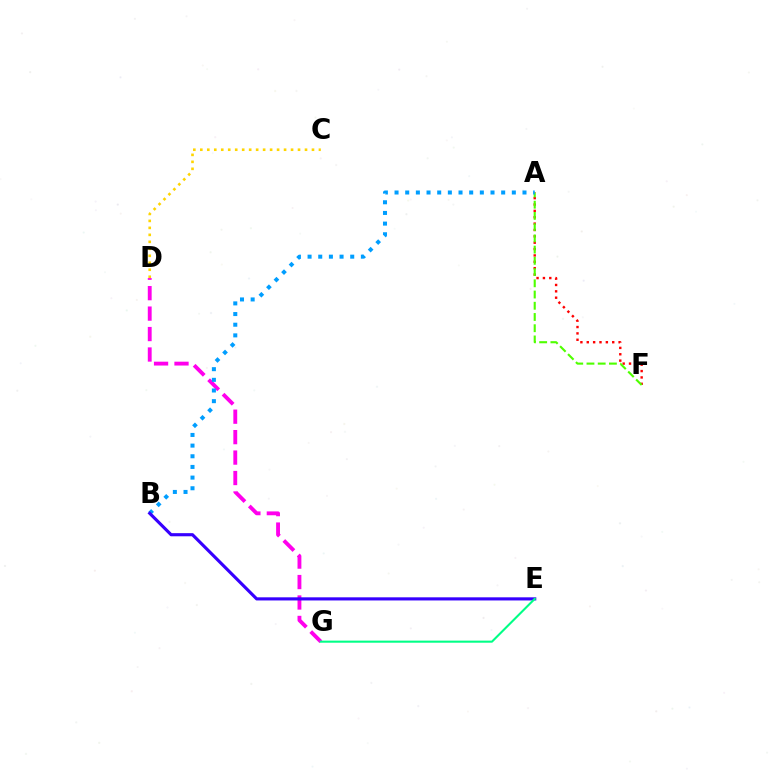{('A', 'F'): [{'color': '#ff0000', 'line_style': 'dotted', 'thickness': 1.73}, {'color': '#4fff00', 'line_style': 'dashed', 'thickness': 1.53}], ('D', 'G'): [{'color': '#ff00ed', 'line_style': 'dashed', 'thickness': 2.78}], ('A', 'B'): [{'color': '#009eff', 'line_style': 'dotted', 'thickness': 2.9}], ('C', 'D'): [{'color': '#ffd500', 'line_style': 'dotted', 'thickness': 1.9}], ('B', 'E'): [{'color': '#3700ff', 'line_style': 'solid', 'thickness': 2.26}], ('E', 'G'): [{'color': '#00ff86', 'line_style': 'solid', 'thickness': 1.5}]}